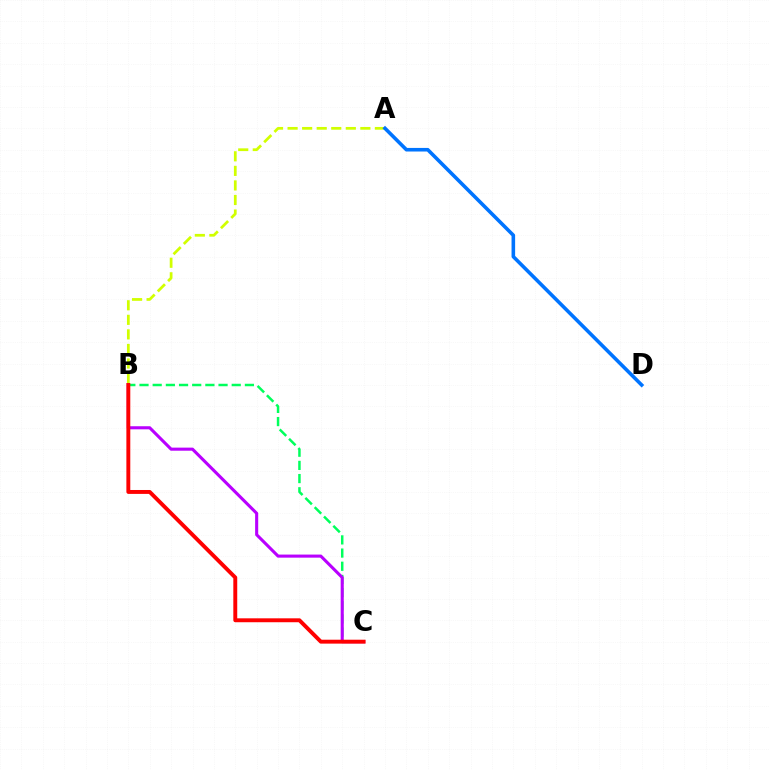{('B', 'C'): [{'color': '#00ff5c', 'line_style': 'dashed', 'thickness': 1.79}, {'color': '#b900ff', 'line_style': 'solid', 'thickness': 2.22}, {'color': '#ff0000', 'line_style': 'solid', 'thickness': 2.82}], ('A', 'B'): [{'color': '#d1ff00', 'line_style': 'dashed', 'thickness': 1.98}], ('A', 'D'): [{'color': '#0074ff', 'line_style': 'solid', 'thickness': 2.58}]}